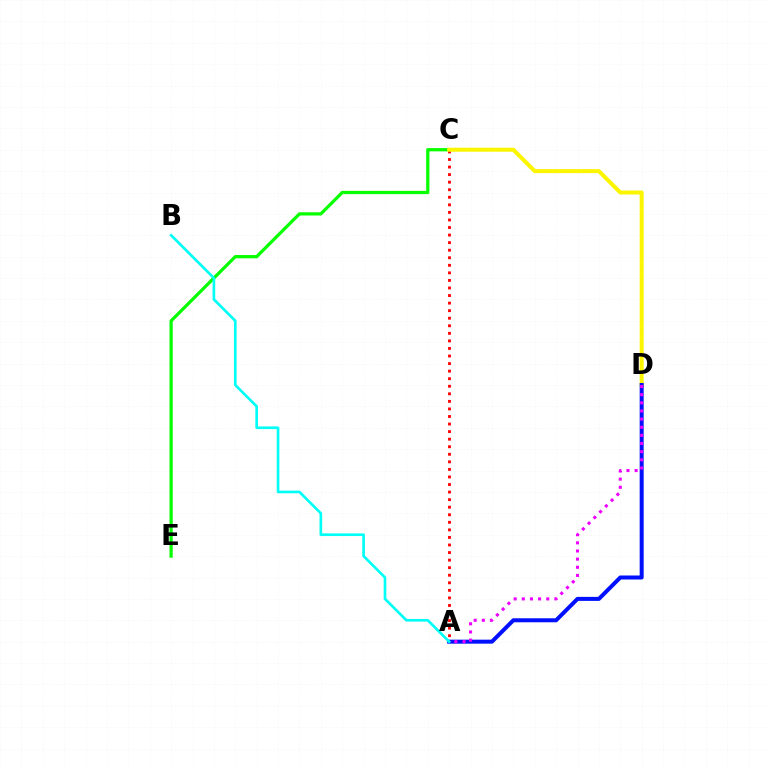{('A', 'C'): [{'color': '#ff0000', 'line_style': 'dotted', 'thickness': 2.05}], ('C', 'E'): [{'color': '#08ff00', 'line_style': 'solid', 'thickness': 2.34}], ('C', 'D'): [{'color': '#fcf500', 'line_style': 'solid', 'thickness': 2.88}], ('A', 'D'): [{'color': '#0010ff', 'line_style': 'solid', 'thickness': 2.89}, {'color': '#ee00ff', 'line_style': 'dotted', 'thickness': 2.21}], ('A', 'B'): [{'color': '#00fff6', 'line_style': 'solid', 'thickness': 1.91}]}